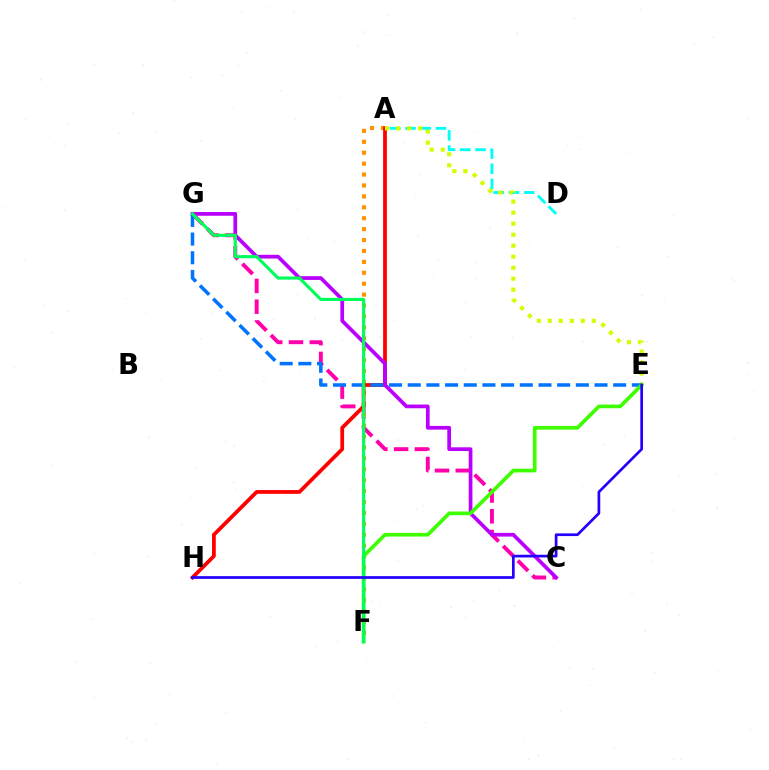{('C', 'G'): [{'color': '#ff00ac', 'line_style': 'dashed', 'thickness': 2.82}, {'color': '#b900ff', 'line_style': 'solid', 'thickness': 2.68}], ('A', 'F'): [{'color': '#ff9400', 'line_style': 'dotted', 'thickness': 2.97}], ('A', 'D'): [{'color': '#00fff6', 'line_style': 'dashed', 'thickness': 2.07}], ('A', 'H'): [{'color': '#ff0000', 'line_style': 'solid', 'thickness': 2.71}], ('A', 'E'): [{'color': '#d1ff00', 'line_style': 'dotted', 'thickness': 2.99}], ('E', 'G'): [{'color': '#0074ff', 'line_style': 'dashed', 'thickness': 2.54}], ('E', 'F'): [{'color': '#3dff00', 'line_style': 'solid', 'thickness': 2.64}], ('F', 'G'): [{'color': '#00ff5c', 'line_style': 'solid', 'thickness': 2.25}], ('E', 'H'): [{'color': '#2500ff', 'line_style': 'solid', 'thickness': 1.95}]}